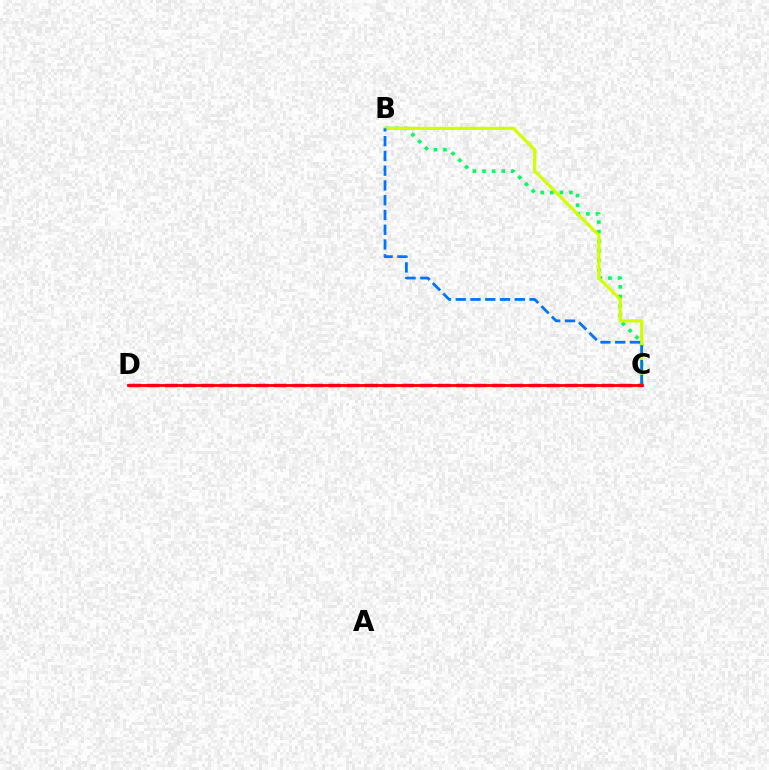{('B', 'C'): [{'color': '#00ff5c', 'line_style': 'dotted', 'thickness': 2.6}, {'color': '#d1ff00', 'line_style': 'solid', 'thickness': 2.31}, {'color': '#0074ff', 'line_style': 'dashed', 'thickness': 2.01}], ('C', 'D'): [{'color': '#b900ff', 'line_style': 'dashed', 'thickness': 2.47}, {'color': '#ff0000', 'line_style': 'solid', 'thickness': 2.04}]}